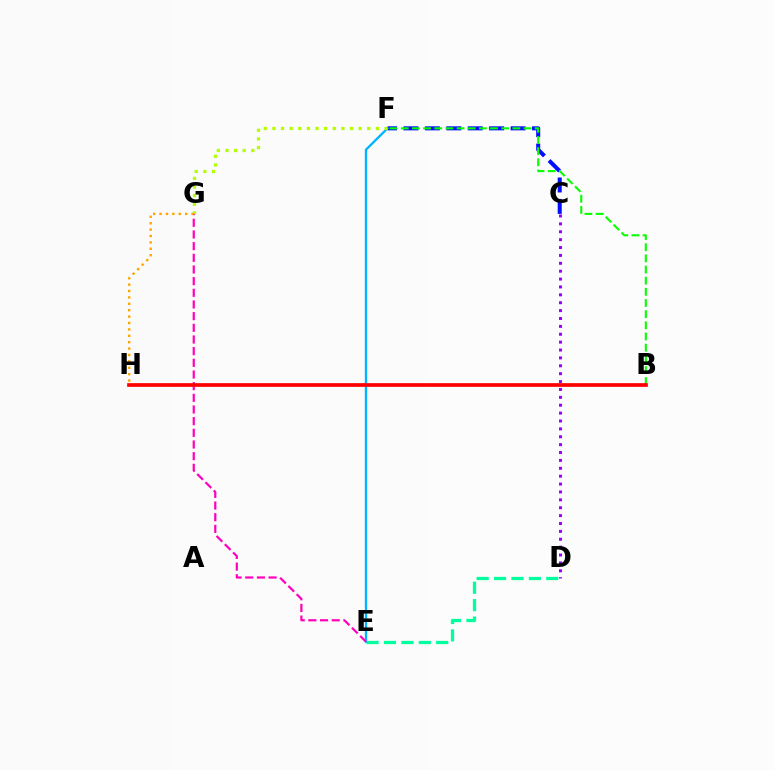{('C', 'D'): [{'color': '#9b00ff', 'line_style': 'dotted', 'thickness': 2.14}], ('C', 'F'): [{'color': '#0010ff', 'line_style': 'dashed', 'thickness': 2.91}], ('D', 'E'): [{'color': '#00ff9d', 'line_style': 'dashed', 'thickness': 2.36}], ('E', 'F'): [{'color': '#00b5ff', 'line_style': 'solid', 'thickness': 1.66}], ('F', 'G'): [{'color': '#b3ff00', 'line_style': 'dotted', 'thickness': 2.34}], ('E', 'G'): [{'color': '#ff00bd', 'line_style': 'dashed', 'thickness': 1.59}], ('G', 'H'): [{'color': '#ffa500', 'line_style': 'dotted', 'thickness': 1.74}], ('B', 'F'): [{'color': '#08ff00', 'line_style': 'dashed', 'thickness': 1.52}], ('B', 'H'): [{'color': '#ff0000', 'line_style': 'solid', 'thickness': 2.66}]}